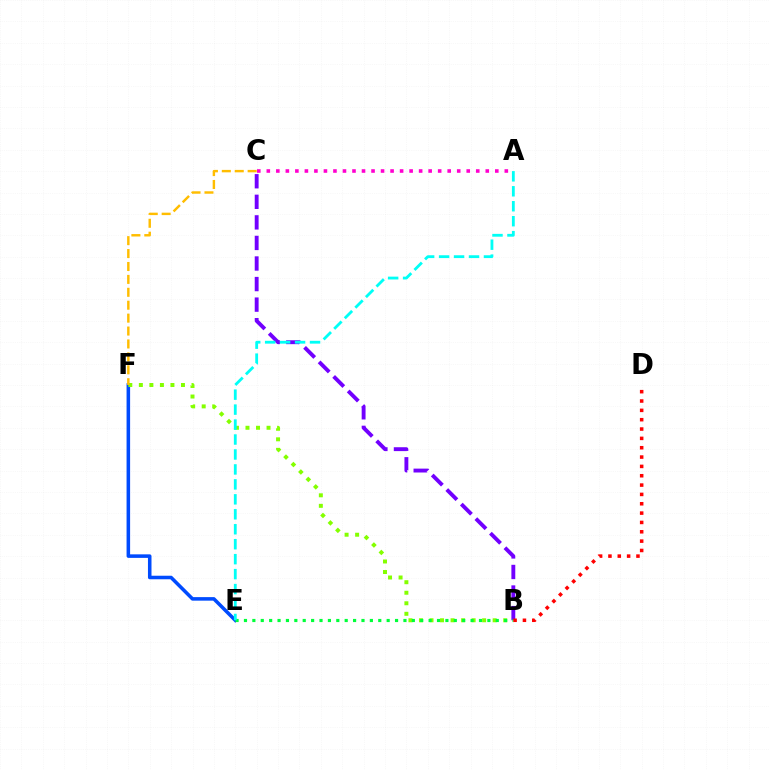{('E', 'F'): [{'color': '#004bff', 'line_style': 'solid', 'thickness': 2.55}], ('B', 'F'): [{'color': '#84ff00', 'line_style': 'dotted', 'thickness': 2.86}], ('B', 'C'): [{'color': '#7200ff', 'line_style': 'dashed', 'thickness': 2.79}], ('C', 'F'): [{'color': '#ffbd00', 'line_style': 'dashed', 'thickness': 1.75}], ('B', 'E'): [{'color': '#00ff39', 'line_style': 'dotted', 'thickness': 2.28}], ('B', 'D'): [{'color': '#ff0000', 'line_style': 'dotted', 'thickness': 2.54}], ('A', 'C'): [{'color': '#ff00cf', 'line_style': 'dotted', 'thickness': 2.59}], ('A', 'E'): [{'color': '#00fff6', 'line_style': 'dashed', 'thickness': 2.03}]}